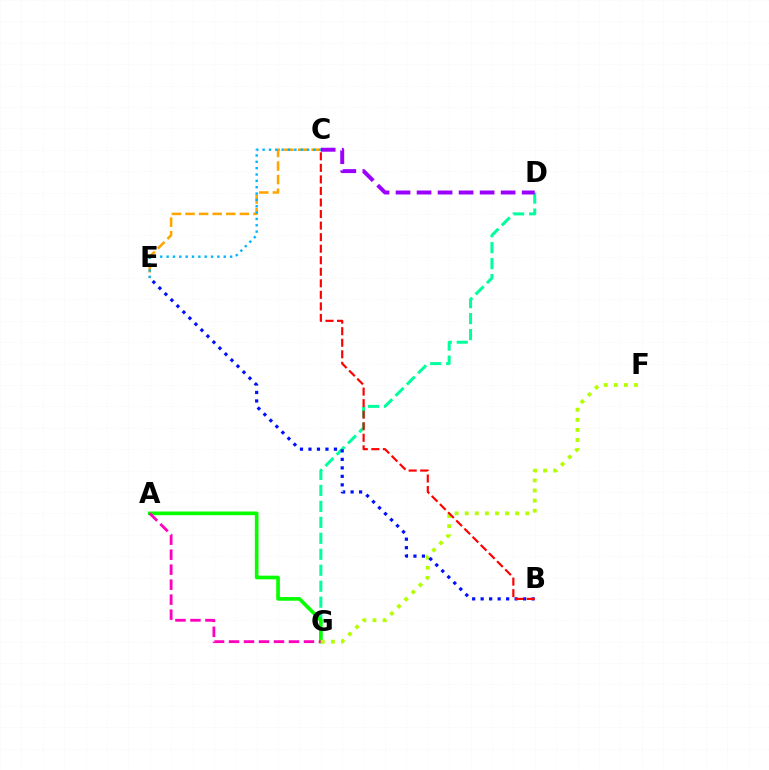{('D', 'G'): [{'color': '#00ff9d', 'line_style': 'dashed', 'thickness': 2.17}], ('C', 'E'): [{'color': '#ffa500', 'line_style': 'dashed', 'thickness': 1.85}, {'color': '#00b5ff', 'line_style': 'dotted', 'thickness': 1.72}], ('A', 'G'): [{'color': '#08ff00', 'line_style': 'solid', 'thickness': 2.65}, {'color': '#ff00bd', 'line_style': 'dashed', 'thickness': 2.04}], ('C', 'D'): [{'color': '#9b00ff', 'line_style': 'dashed', 'thickness': 2.86}], ('F', 'G'): [{'color': '#b3ff00', 'line_style': 'dotted', 'thickness': 2.74}], ('B', 'E'): [{'color': '#0010ff', 'line_style': 'dotted', 'thickness': 2.31}], ('B', 'C'): [{'color': '#ff0000', 'line_style': 'dashed', 'thickness': 1.57}]}